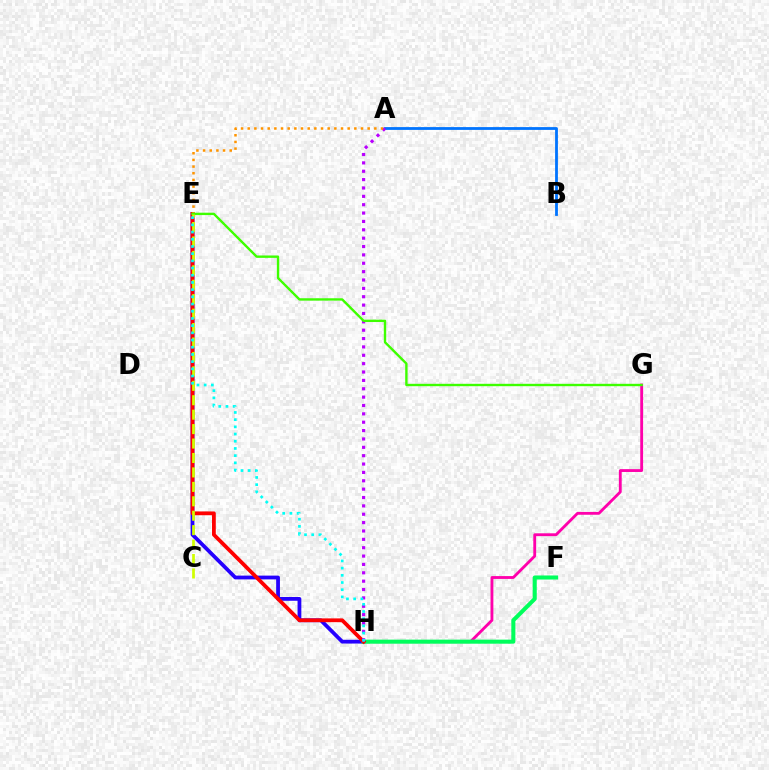{('E', 'H'): [{'color': '#2500ff', 'line_style': 'solid', 'thickness': 2.72}, {'color': '#ff0000', 'line_style': 'solid', 'thickness': 2.73}, {'color': '#00fff6', 'line_style': 'dotted', 'thickness': 1.96}], ('G', 'H'): [{'color': '#ff00ac', 'line_style': 'solid', 'thickness': 2.04}], ('F', 'H'): [{'color': '#00ff5c', 'line_style': 'solid', 'thickness': 2.92}], ('A', 'B'): [{'color': '#0074ff', 'line_style': 'solid', 'thickness': 2.01}], ('A', 'H'): [{'color': '#b900ff', 'line_style': 'dotted', 'thickness': 2.27}], ('A', 'E'): [{'color': '#ff9400', 'line_style': 'dotted', 'thickness': 1.81}], ('E', 'G'): [{'color': '#3dff00', 'line_style': 'solid', 'thickness': 1.72}], ('C', 'E'): [{'color': '#d1ff00', 'line_style': 'dashed', 'thickness': 1.96}]}